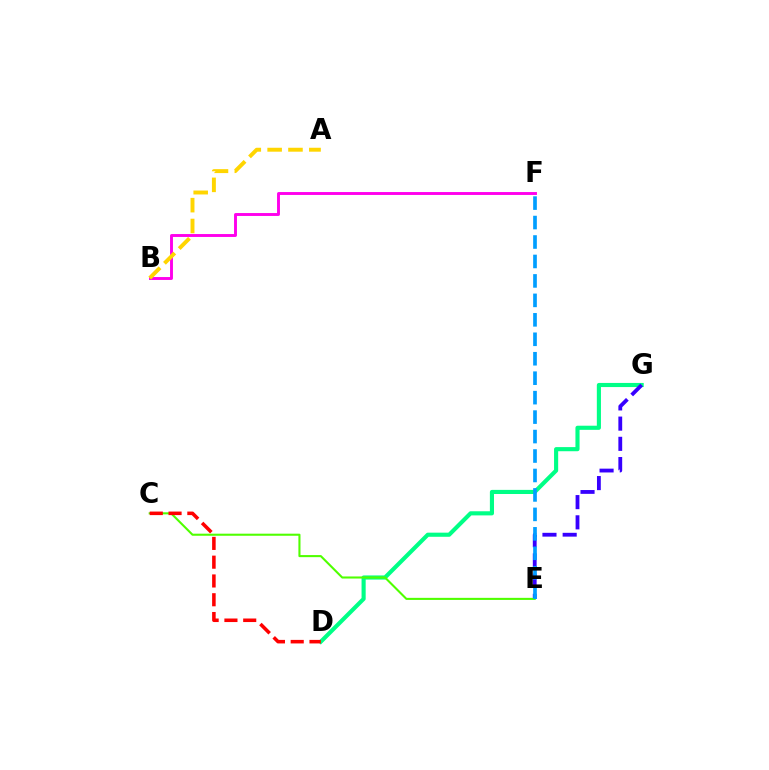{('D', 'G'): [{'color': '#00ff86', 'line_style': 'solid', 'thickness': 2.97}], ('E', 'G'): [{'color': '#3700ff', 'line_style': 'dashed', 'thickness': 2.75}], ('B', 'F'): [{'color': '#ff00ed', 'line_style': 'solid', 'thickness': 2.09}], ('C', 'E'): [{'color': '#4fff00', 'line_style': 'solid', 'thickness': 1.5}], ('C', 'D'): [{'color': '#ff0000', 'line_style': 'dashed', 'thickness': 2.55}], ('E', 'F'): [{'color': '#009eff', 'line_style': 'dashed', 'thickness': 2.64}], ('A', 'B'): [{'color': '#ffd500', 'line_style': 'dashed', 'thickness': 2.83}]}